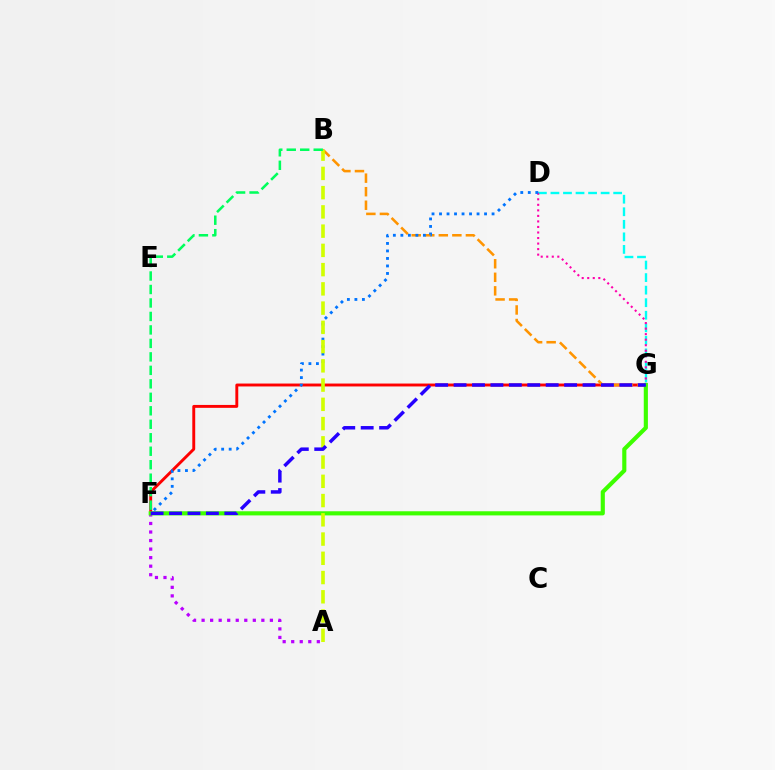{('D', 'G'): [{'color': '#00fff6', 'line_style': 'dashed', 'thickness': 1.7}, {'color': '#ff00ac', 'line_style': 'dotted', 'thickness': 1.5}], ('F', 'G'): [{'color': '#ff0000', 'line_style': 'solid', 'thickness': 2.09}, {'color': '#3dff00', 'line_style': 'solid', 'thickness': 2.98}, {'color': '#2500ff', 'line_style': 'dashed', 'thickness': 2.5}], ('B', 'G'): [{'color': '#ff9400', 'line_style': 'dashed', 'thickness': 1.84}], ('A', 'F'): [{'color': '#b900ff', 'line_style': 'dotted', 'thickness': 2.32}], ('D', 'F'): [{'color': '#0074ff', 'line_style': 'dotted', 'thickness': 2.04}], ('A', 'B'): [{'color': '#d1ff00', 'line_style': 'dashed', 'thickness': 2.61}], ('B', 'F'): [{'color': '#00ff5c', 'line_style': 'dashed', 'thickness': 1.83}]}